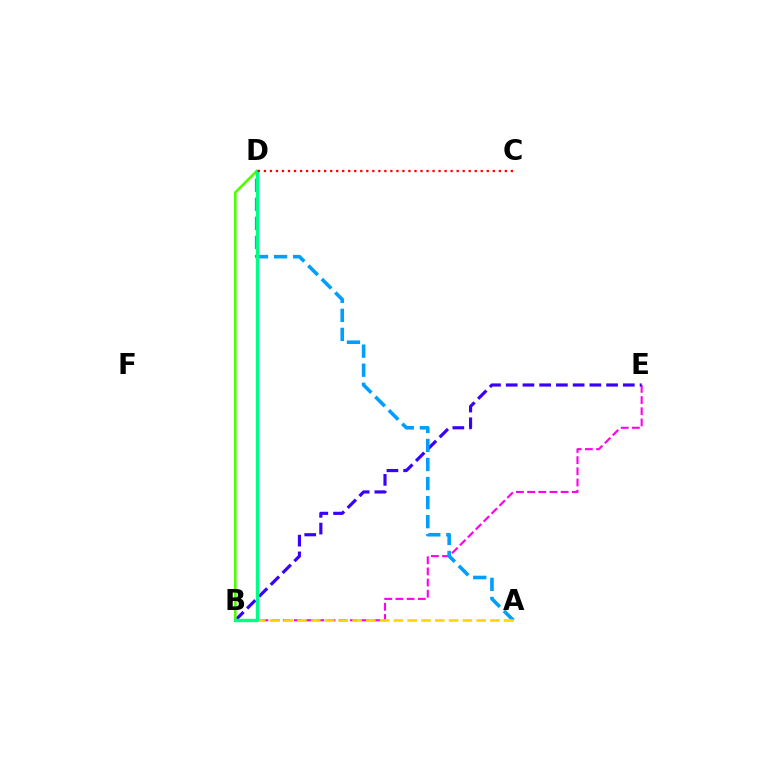{('B', 'E'): [{'color': '#ff00ed', 'line_style': 'dashed', 'thickness': 1.52}, {'color': '#3700ff', 'line_style': 'dashed', 'thickness': 2.27}], ('A', 'D'): [{'color': '#009eff', 'line_style': 'dashed', 'thickness': 2.59}], ('A', 'B'): [{'color': '#ffd500', 'line_style': 'dashed', 'thickness': 1.87}], ('B', 'D'): [{'color': '#4fff00', 'line_style': 'solid', 'thickness': 1.9}, {'color': '#00ff86', 'line_style': 'solid', 'thickness': 2.43}], ('C', 'D'): [{'color': '#ff0000', 'line_style': 'dotted', 'thickness': 1.64}]}